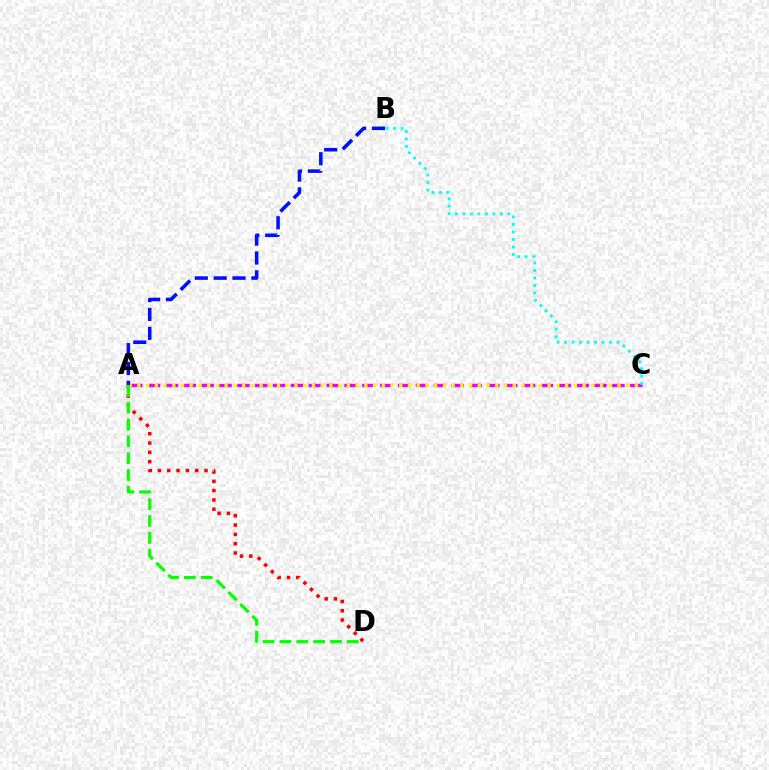{('A', 'C'): [{'color': '#ee00ff', 'line_style': 'dashed', 'thickness': 2.43}, {'color': '#fcf500', 'line_style': 'dotted', 'thickness': 2.37}], ('B', 'C'): [{'color': '#00fff6', 'line_style': 'dotted', 'thickness': 2.04}], ('A', 'D'): [{'color': '#ff0000', 'line_style': 'dotted', 'thickness': 2.53}, {'color': '#08ff00', 'line_style': 'dashed', 'thickness': 2.29}], ('A', 'B'): [{'color': '#0010ff', 'line_style': 'dashed', 'thickness': 2.56}]}